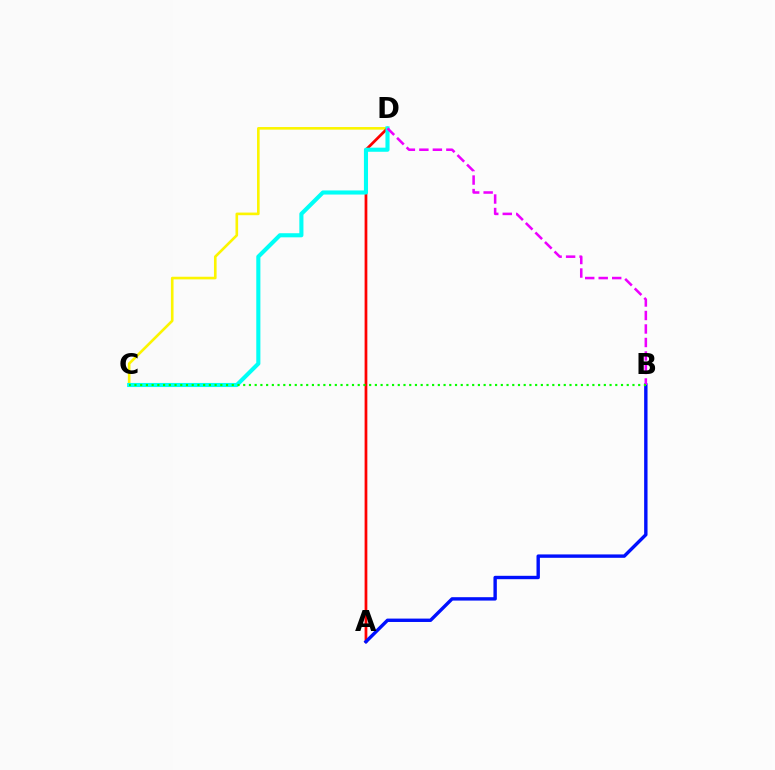{('C', 'D'): [{'color': '#fcf500', 'line_style': 'solid', 'thickness': 1.89}, {'color': '#00fff6', 'line_style': 'solid', 'thickness': 2.95}], ('A', 'D'): [{'color': '#ff0000', 'line_style': 'solid', 'thickness': 1.97}], ('A', 'B'): [{'color': '#0010ff', 'line_style': 'solid', 'thickness': 2.44}], ('B', 'D'): [{'color': '#ee00ff', 'line_style': 'dashed', 'thickness': 1.83}], ('B', 'C'): [{'color': '#08ff00', 'line_style': 'dotted', 'thickness': 1.56}]}